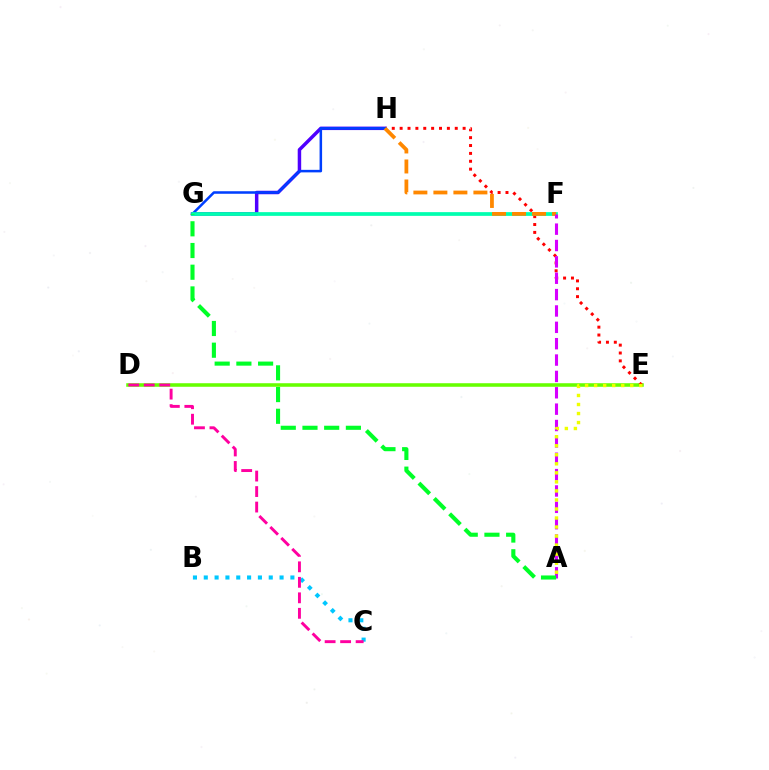{('D', 'E'): [{'color': '#66ff00', 'line_style': 'solid', 'thickness': 2.56}], ('E', 'H'): [{'color': '#ff0000', 'line_style': 'dotted', 'thickness': 2.14}], ('G', 'H'): [{'color': '#4f00ff', 'line_style': 'solid', 'thickness': 2.5}, {'color': '#003fff', 'line_style': 'solid', 'thickness': 1.82}], ('B', 'C'): [{'color': '#00c7ff', 'line_style': 'dotted', 'thickness': 2.94}], ('F', 'G'): [{'color': '#00ffaf', 'line_style': 'solid', 'thickness': 2.68}], ('F', 'H'): [{'color': '#ff8800', 'line_style': 'dashed', 'thickness': 2.72}], ('A', 'F'): [{'color': '#d600ff', 'line_style': 'dashed', 'thickness': 2.22}], ('A', 'E'): [{'color': '#eeff00', 'line_style': 'dotted', 'thickness': 2.45}], ('C', 'D'): [{'color': '#ff00a0', 'line_style': 'dashed', 'thickness': 2.11}], ('A', 'G'): [{'color': '#00ff27', 'line_style': 'dashed', 'thickness': 2.95}]}